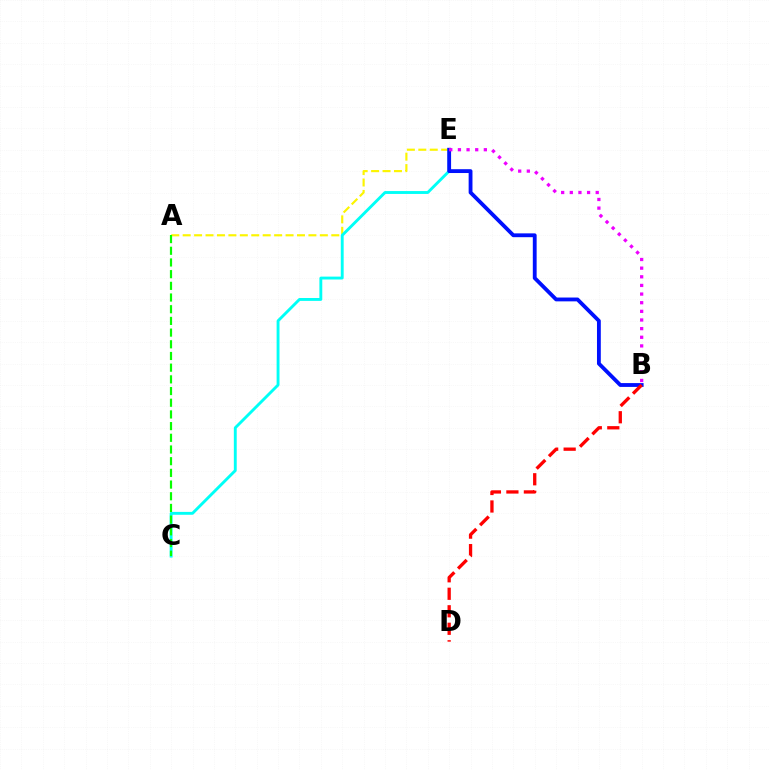{('A', 'E'): [{'color': '#fcf500', 'line_style': 'dashed', 'thickness': 1.55}], ('C', 'E'): [{'color': '#00fff6', 'line_style': 'solid', 'thickness': 2.07}], ('B', 'E'): [{'color': '#0010ff', 'line_style': 'solid', 'thickness': 2.76}, {'color': '#ee00ff', 'line_style': 'dotted', 'thickness': 2.35}], ('A', 'C'): [{'color': '#08ff00', 'line_style': 'dashed', 'thickness': 1.59}], ('B', 'D'): [{'color': '#ff0000', 'line_style': 'dashed', 'thickness': 2.38}]}